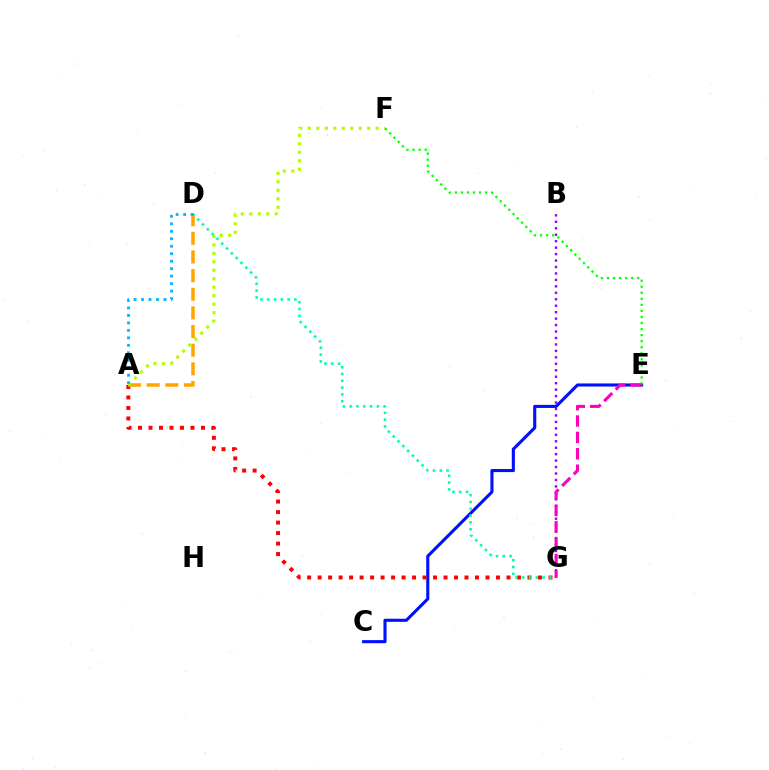{('B', 'G'): [{'color': '#9b00ff', 'line_style': 'dotted', 'thickness': 1.75}], ('C', 'E'): [{'color': '#0010ff', 'line_style': 'solid', 'thickness': 2.23}], ('A', 'G'): [{'color': '#ff0000', 'line_style': 'dotted', 'thickness': 2.85}], ('A', 'D'): [{'color': '#ffa500', 'line_style': 'dashed', 'thickness': 2.53}, {'color': '#00b5ff', 'line_style': 'dotted', 'thickness': 2.03}], ('E', 'F'): [{'color': '#08ff00', 'line_style': 'dotted', 'thickness': 1.64}], ('E', 'G'): [{'color': '#ff00bd', 'line_style': 'dashed', 'thickness': 2.23}], ('A', 'F'): [{'color': '#b3ff00', 'line_style': 'dotted', 'thickness': 2.3}], ('D', 'G'): [{'color': '#00ff9d', 'line_style': 'dotted', 'thickness': 1.85}]}